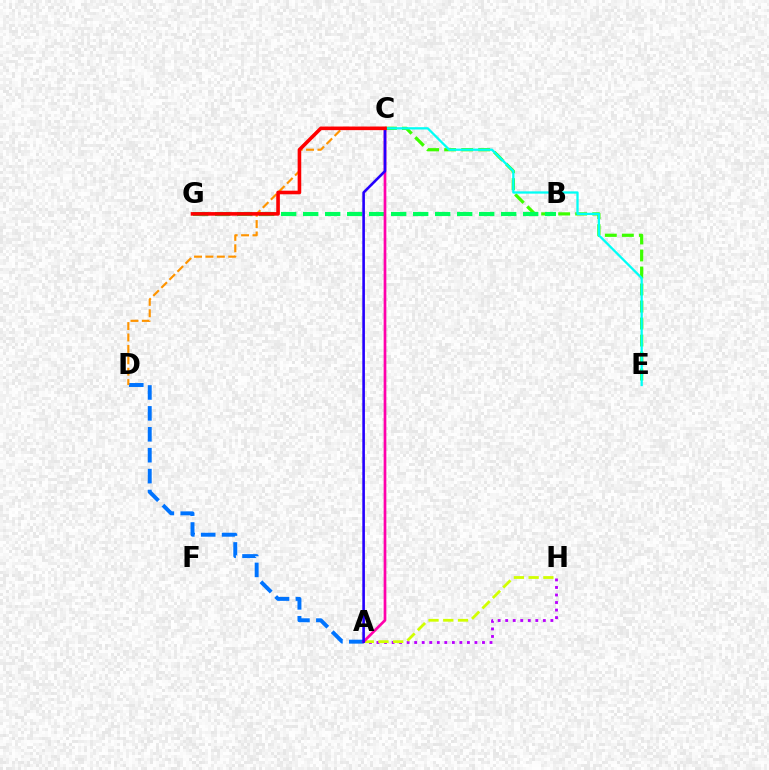{('A', 'H'): [{'color': '#b900ff', 'line_style': 'dotted', 'thickness': 2.05}, {'color': '#d1ff00', 'line_style': 'dashed', 'thickness': 2.0}], ('C', 'E'): [{'color': '#3dff00', 'line_style': 'dashed', 'thickness': 2.31}, {'color': '#00fff6', 'line_style': 'solid', 'thickness': 1.65}], ('A', 'D'): [{'color': '#0074ff', 'line_style': 'dashed', 'thickness': 2.84}], ('B', 'G'): [{'color': '#00ff5c', 'line_style': 'dashed', 'thickness': 2.99}], ('C', 'D'): [{'color': '#ff9400', 'line_style': 'dashed', 'thickness': 1.55}], ('A', 'C'): [{'color': '#ff00ac', 'line_style': 'solid', 'thickness': 1.95}, {'color': '#2500ff', 'line_style': 'solid', 'thickness': 1.88}], ('C', 'G'): [{'color': '#ff0000', 'line_style': 'solid', 'thickness': 2.59}]}